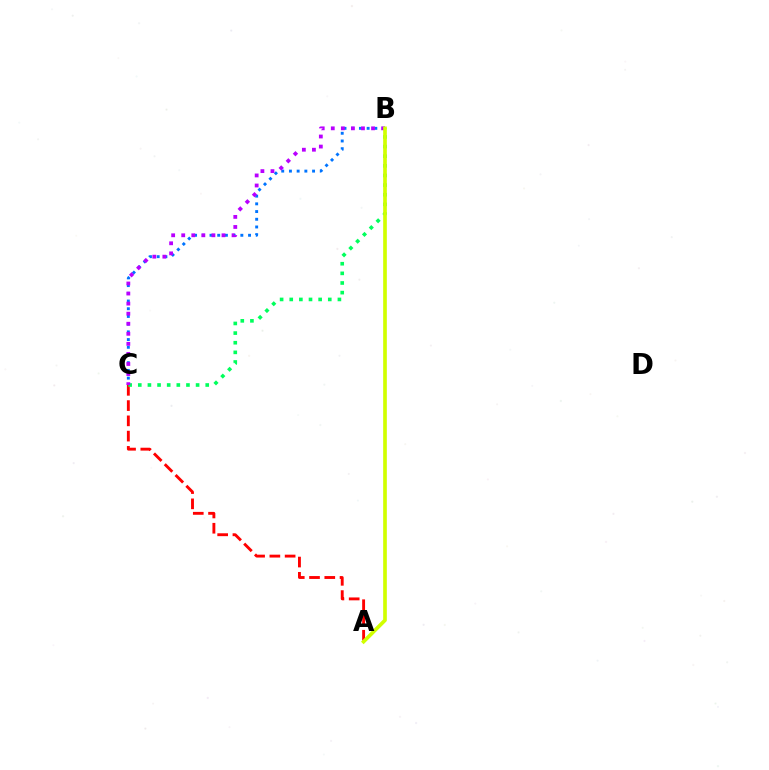{('A', 'C'): [{'color': '#ff0000', 'line_style': 'dashed', 'thickness': 2.07}], ('B', 'C'): [{'color': '#0074ff', 'line_style': 'dotted', 'thickness': 2.09}, {'color': '#00ff5c', 'line_style': 'dotted', 'thickness': 2.62}, {'color': '#b900ff', 'line_style': 'dotted', 'thickness': 2.73}], ('A', 'B'): [{'color': '#d1ff00', 'line_style': 'solid', 'thickness': 2.64}]}